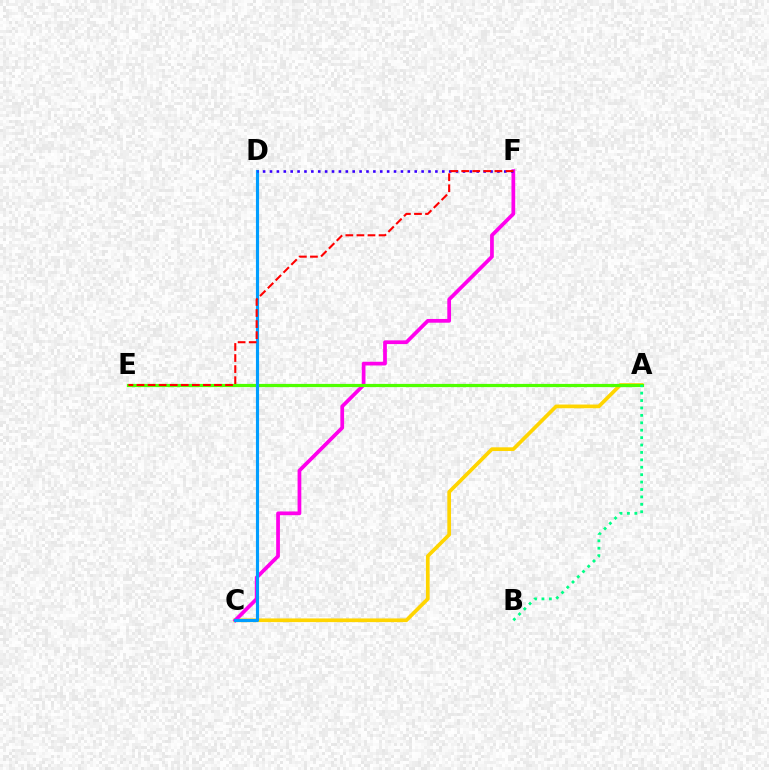{('A', 'C'): [{'color': '#ffd500', 'line_style': 'solid', 'thickness': 2.66}], ('C', 'F'): [{'color': '#ff00ed', 'line_style': 'solid', 'thickness': 2.69}], ('A', 'E'): [{'color': '#4fff00', 'line_style': 'solid', 'thickness': 2.31}], ('C', 'D'): [{'color': '#009eff', 'line_style': 'solid', 'thickness': 2.26}], ('A', 'B'): [{'color': '#00ff86', 'line_style': 'dotted', 'thickness': 2.01}], ('D', 'F'): [{'color': '#3700ff', 'line_style': 'dotted', 'thickness': 1.87}], ('E', 'F'): [{'color': '#ff0000', 'line_style': 'dashed', 'thickness': 1.5}]}